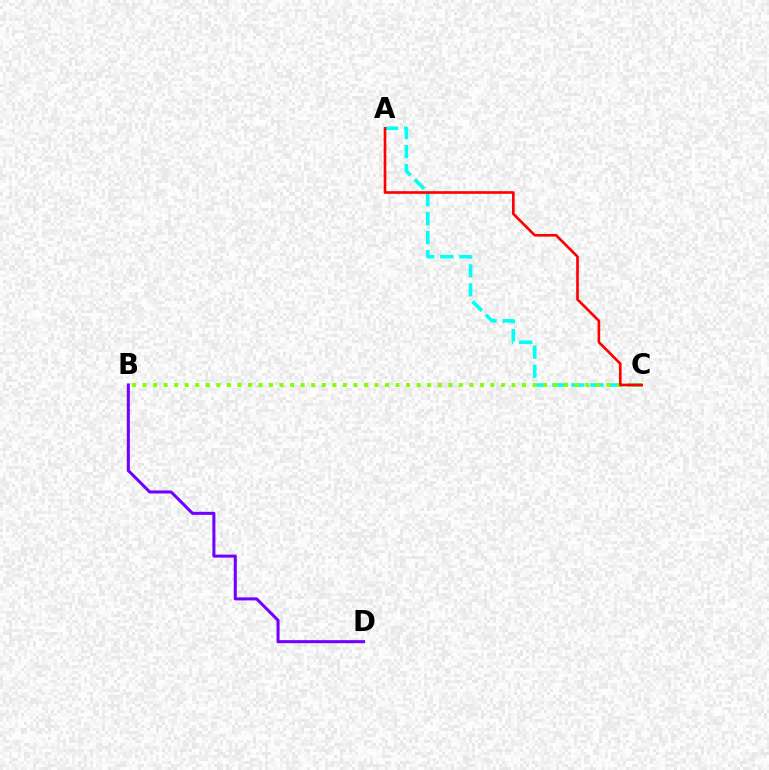{('A', 'C'): [{'color': '#00fff6', 'line_style': 'dashed', 'thickness': 2.58}, {'color': '#ff0000', 'line_style': 'solid', 'thickness': 1.9}], ('B', 'C'): [{'color': '#84ff00', 'line_style': 'dotted', 'thickness': 2.86}], ('B', 'D'): [{'color': '#7200ff', 'line_style': 'solid', 'thickness': 2.19}]}